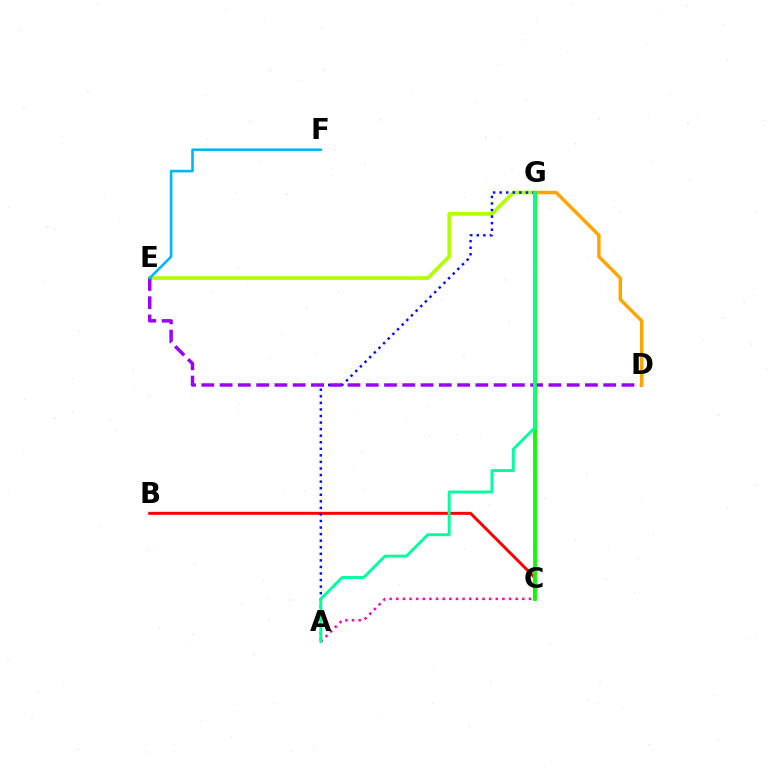{('B', 'C'): [{'color': '#ff0000', 'line_style': 'solid', 'thickness': 2.15}], ('E', 'G'): [{'color': '#b3ff00', 'line_style': 'solid', 'thickness': 2.65}], ('A', 'G'): [{'color': '#0010ff', 'line_style': 'dotted', 'thickness': 1.78}, {'color': '#00ff9d', 'line_style': 'solid', 'thickness': 2.1}], ('D', 'E'): [{'color': '#9b00ff', 'line_style': 'dashed', 'thickness': 2.48}], ('D', 'G'): [{'color': '#ffa500', 'line_style': 'solid', 'thickness': 2.49}], ('A', 'C'): [{'color': '#ff00bd', 'line_style': 'dotted', 'thickness': 1.8}], ('C', 'G'): [{'color': '#08ff00', 'line_style': 'solid', 'thickness': 2.72}], ('E', 'F'): [{'color': '#00b5ff', 'line_style': 'solid', 'thickness': 1.87}]}